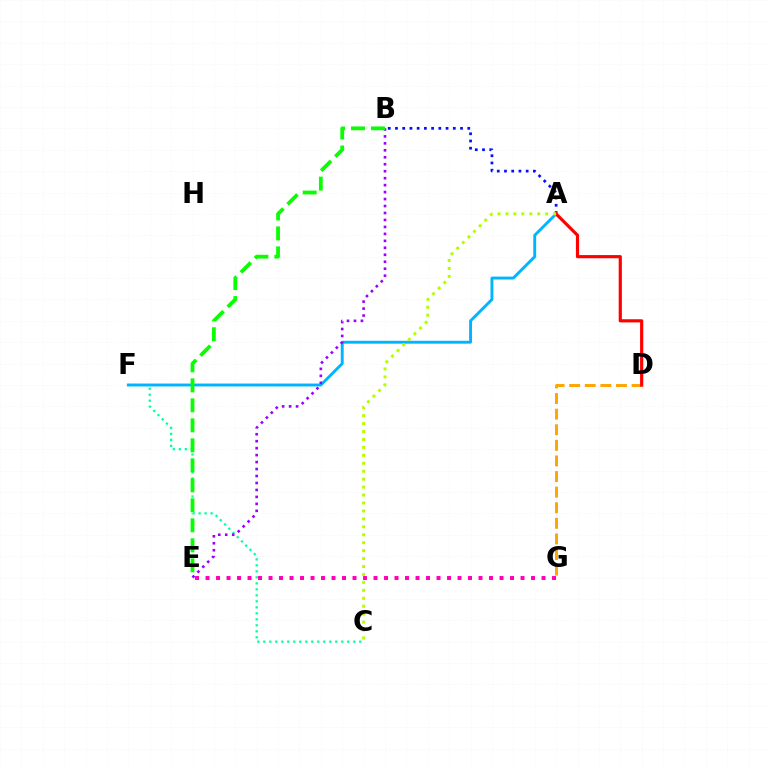{('C', 'F'): [{'color': '#00ff9d', 'line_style': 'dotted', 'thickness': 1.63}], ('A', 'B'): [{'color': '#0010ff', 'line_style': 'dotted', 'thickness': 1.96}], ('A', 'F'): [{'color': '#00b5ff', 'line_style': 'solid', 'thickness': 2.08}], ('D', 'G'): [{'color': '#ffa500', 'line_style': 'dashed', 'thickness': 2.12}], ('B', 'E'): [{'color': '#9b00ff', 'line_style': 'dotted', 'thickness': 1.89}, {'color': '#08ff00', 'line_style': 'dashed', 'thickness': 2.72}], ('A', 'D'): [{'color': '#ff0000', 'line_style': 'solid', 'thickness': 2.28}], ('A', 'C'): [{'color': '#b3ff00', 'line_style': 'dotted', 'thickness': 2.16}], ('E', 'G'): [{'color': '#ff00bd', 'line_style': 'dotted', 'thickness': 2.85}]}